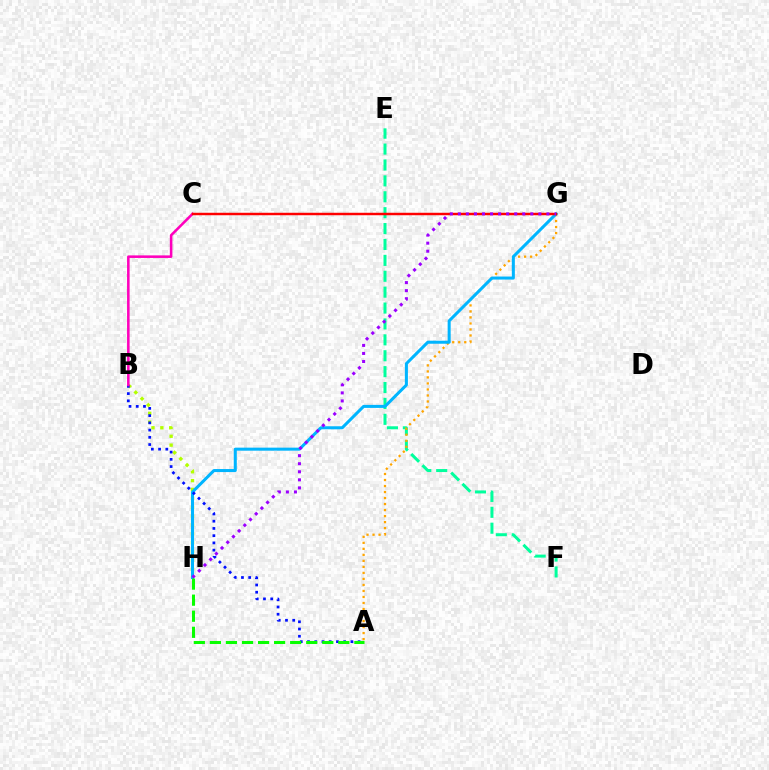{('E', 'F'): [{'color': '#00ff9d', 'line_style': 'dashed', 'thickness': 2.16}], ('A', 'G'): [{'color': '#ffa500', 'line_style': 'dotted', 'thickness': 1.63}], ('B', 'H'): [{'color': '#b3ff00', 'line_style': 'dotted', 'thickness': 2.41}], ('G', 'H'): [{'color': '#00b5ff', 'line_style': 'solid', 'thickness': 2.18}, {'color': '#9b00ff', 'line_style': 'dotted', 'thickness': 2.19}], ('A', 'B'): [{'color': '#0010ff', 'line_style': 'dotted', 'thickness': 1.97}], ('A', 'H'): [{'color': '#08ff00', 'line_style': 'dashed', 'thickness': 2.18}], ('B', 'C'): [{'color': '#ff00bd', 'line_style': 'solid', 'thickness': 1.84}], ('C', 'G'): [{'color': '#ff0000', 'line_style': 'solid', 'thickness': 1.77}]}